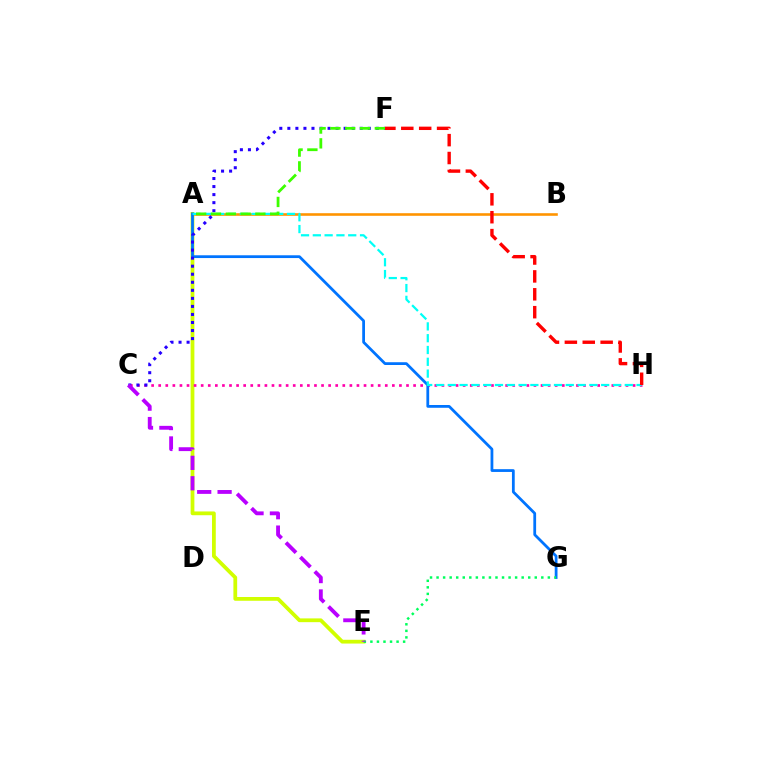{('A', 'B'): [{'color': '#ff9400', 'line_style': 'solid', 'thickness': 1.87}], ('A', 'E'): [{'color': '#d1ff00', 'line_style': 'solid', 'thickness': 2.71}], ('C', 'H'): [{'color': '#ff00ac', 'line_style': 'dotted', 'thickness': 1.92}], ('A', 'G'): [{'color': '#0074ff', 'line_style': 'solid', 'thickness': 2.0}], ('E', 'G'): [{'color': '#00ff5c', 'line_style': 'dotted', 'thickness': 1.78}], ('C', 'F'): [{'color': '#2500ff', 'line_style': 'dotted', 'thickness': 2.19}], ('C', 'E'): [{'color': '#b900ff', 'line_style': 'dashed', 'thickness': 2.77}], ('A', 'H'): [{'color': '#00fff6', 'line_style': 'dashed', 'thickness': 1.6}], ('F', 'H'): [{'color': '#ff0000', 'line_style': 'dashed', 'thickness': 2.43}], ('A', 'F'): [{'color': '#3dff00', 'line_style': 'dashed', 'thickness': 2.01}]}